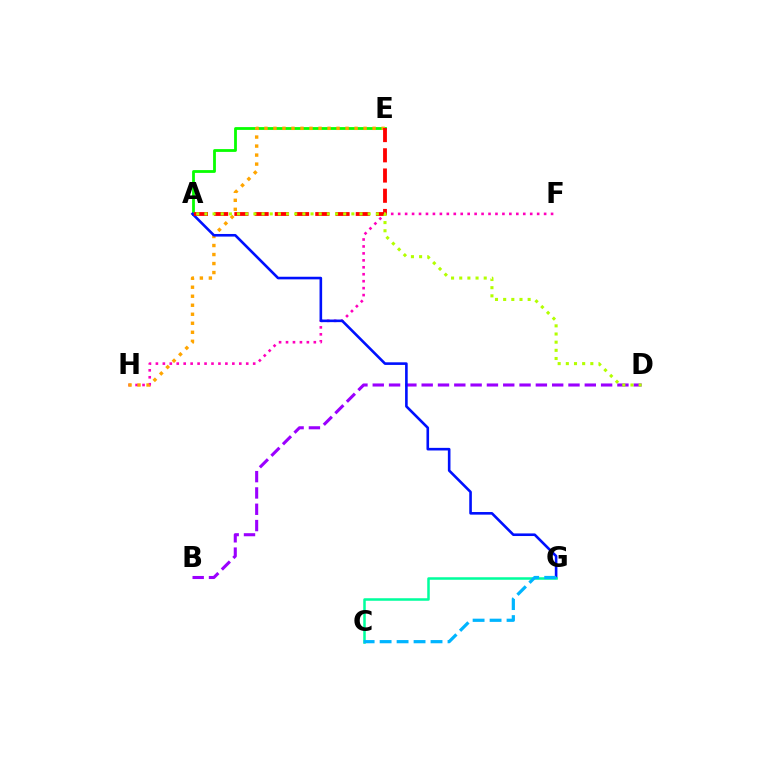{('B', 'D'): [{'color': '#9b00ff', 'line_style': 'dashed', 'thickness': 2.22}], ('A', 'E'): [{'color': '#08ff00', 'line_style': 'solid', 'thickness': 2.01}, {'color': '#ff0000', 'line_style': 'dashed', 'thickness': 2.75}], ('F', 'H'): [{'color': '#ff00bd', 'line_style': 'dotted', 'thickness': 1.89}], ('E', 'H'): [{'color': '#ffa500', 'line_style': 'dotted', 'thickness': 2.45}], ('A', 'G'): [{'color': '#0010ff', 'line_style': 'solid', 'thickness': 1.88}], ('C', 'G'): [{'color': '#00ff9d', 'line_style': 'solid', 'thickness': 1.81}, {'color': '#00b5ff', 'line_style': 'dashed', 'thickness': 2.31}], ('A', 'D'): [{'color': '#b3ff00', 'line_style': 'dotted', 'thickness': 2.22}]}